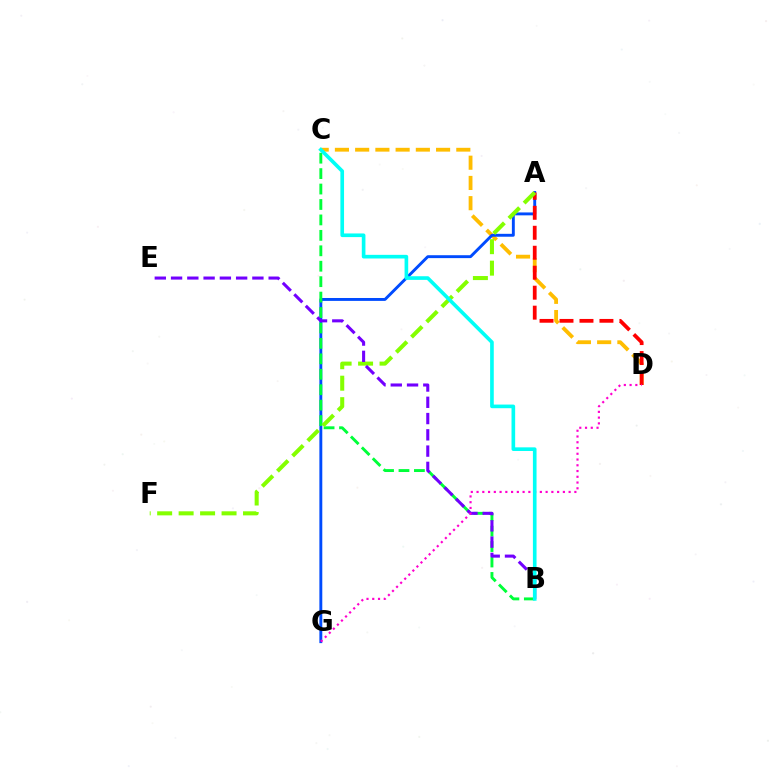{('C', 'D'): [{'color': '#ffbd00', 'line_style': 'dashed', 'thickness': 2.75}], ('A', 'G'): [{'color': '#004bff', 'line_style': 'solid', 'thickness': 2.09}], ('A', 'D'): [{'color': '#ff0000', 'line_style': 'dashed', 'thickness': 2.71}], ('B', 'C'): [{'color': '#00ff39', 'line_style': 'dashed', 'thickness': 2.1}, {'color': '#00fff6', 'line_style': 'solid', 'thickness': 2.62}], ('A', 'F'): [{'color': '#84ff00', 'line_style': 'dashed', 'thickness': 2.92}], ('B', 'E'): [{'color': '#7200ff', 'line_style': 'dashed', 'thickness': 2.21}], ('D', 'G'): [{'color': '#ff00cf', 'line_style': 'dotted', 'thickness': 1.56}]}